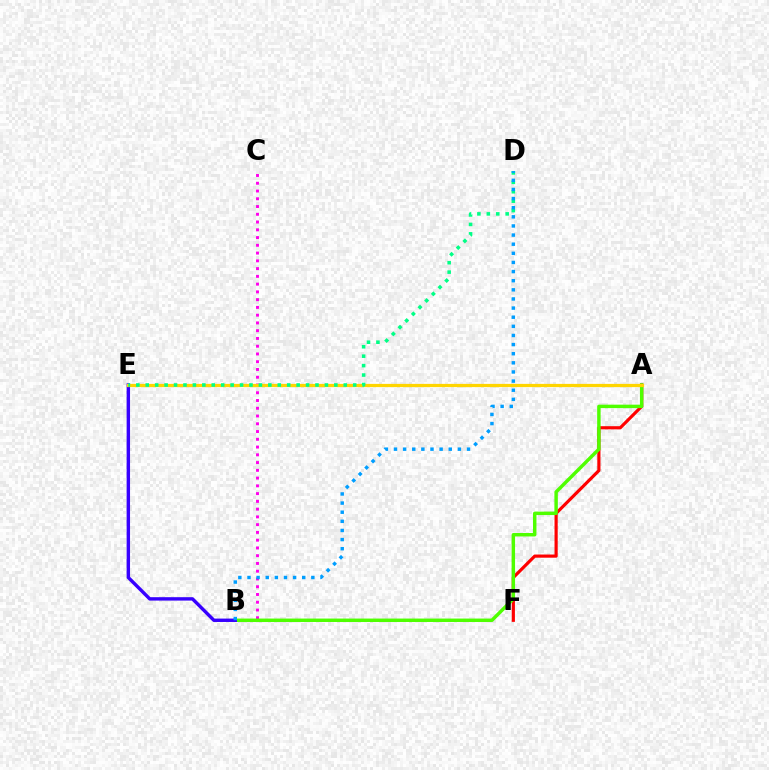{('B', 'C'): [{'color': '#ff00ed', 'line_style': 'dotted', 'thickness': 2.11}], ('A', 'F'): [{'color': '#ff0000', 'line_style': 'solid', 'thickness': 2.28}], ('A', 'B'): [{'color': '#4fff00', 'line_style': 'solid', 'thickness': 2.48}], ('B', 'E'): [{'color': '#3700ff', 'line_style': 'solid', 'thickness': 2.45}], ('A', 'E'): [{'color': '#ffd500', 'line_style': 'solid', 'thickness': 2.33}], ('D', 'E'): [{'color': '#00ff86', 'line_style': 'dotted', 'thickness': 2.56}], ('B', 'D'): [{'color': '#009eff', 'line_style': 'dotted', 'thickness': 2.48}]}